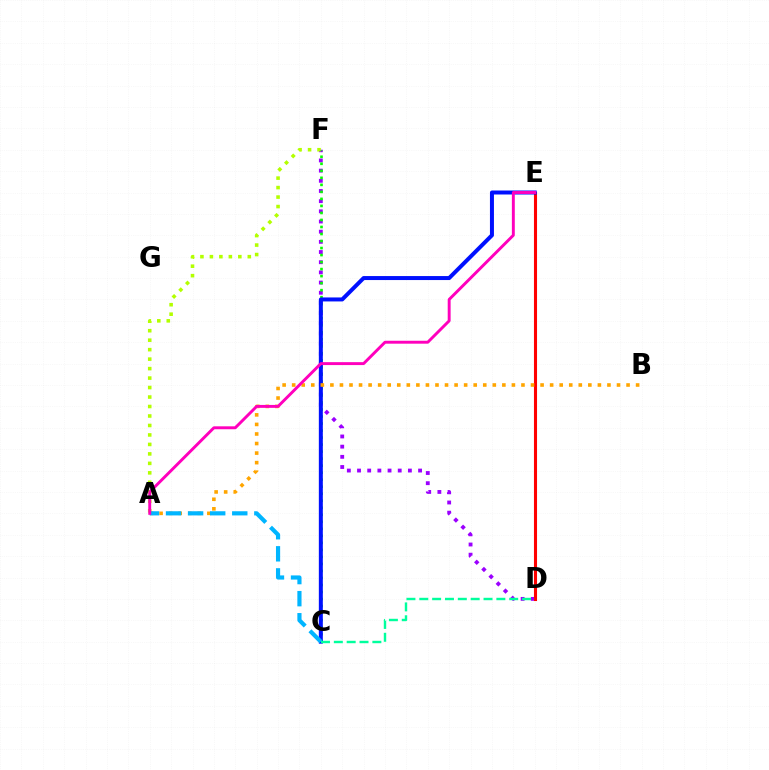{('D', 'F'): [{'color': '#9b00ff', 'line_style': 'dotted', 'thickness': 2.76}], ('A', 'F'): [{'color': '#b3ff00', 'line_style': 'dotted', 'thickness': 2.57}], ('C', 'F'): [{'color': '#08ff00', 'line_style': 'dotted', 'thickness': 1.91}], ('D', 'E'): [{'color': '#ff0000', 'line_style': 'solid', 'thickness': 2.22}], ('C', 'E'): [{'color': '#0010ff', 'line_style': 'solid', 'thickness': 2.87}], ('A', 'B'): [{'color': '#ffa500', 'line_style': 'dotted', 'thickness': 2.6}], ('A', 'C'): [{'color': '#00b5ff', 'line_style': 'dashed', 'thickness': 3.0}], ('C', 'D'): [{'color': '#00ff9d', 'line_style': 'dashed', 'thickness': 1.75}], ('A', 'E'): [{'color': '#ff00bd', 'line_style': 'solid', 'thickness': 2.1}]}